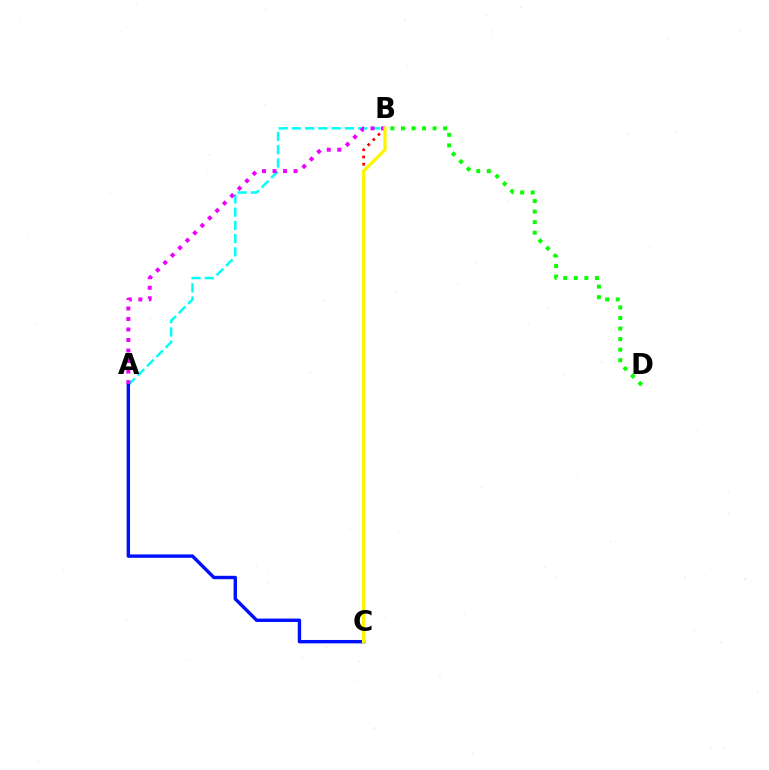{('A', 'B'): [{'color': '#00fff6', 'line_style': 'dashed', 'thickness': 1.8}, {'color': '#ee00ff', 'line_style': 'dotted', 'thickness': 2.86}], ('B', 'C'): [{'color': '#ff0000', 'line_style': 'dotted', 'thickness': 1.97}, {'color': '#fcf500', 'line_style': 'solid', 'thickness': 2.37}], ('B', 'D'): [{'color': '#08ff00', 'line_style': 'dotted', 'thickness': 2.87}], ('A', 'C'): [{'color': '#0010ff', 'line_style': 'solid', 'thickness': 2.45}]}